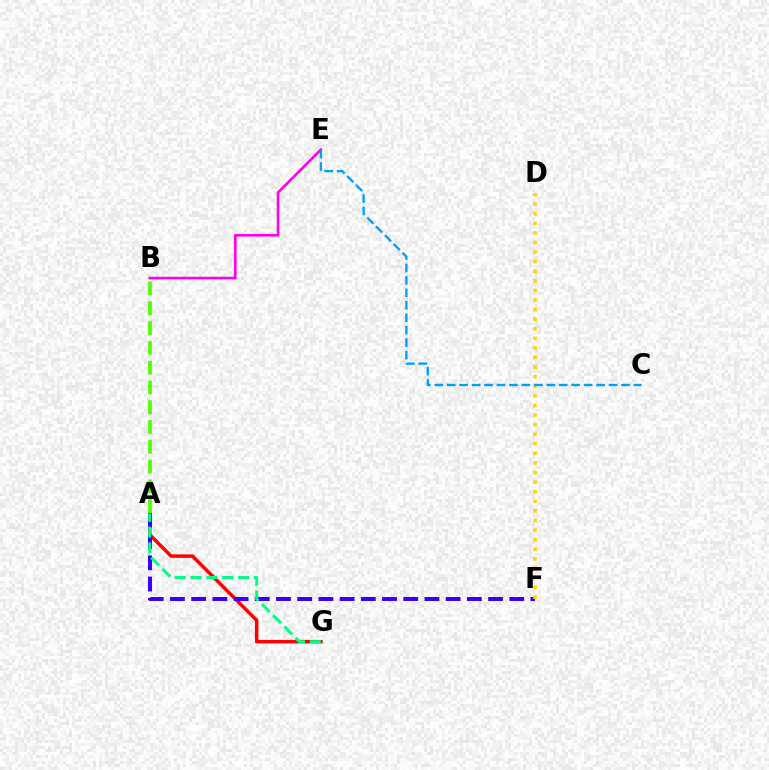{('A', 'G'): [{'color': '#ff0000', 'line_style': 'solid', 'thickness': 2.5}, {'color': '#00ff86', 'line_style': 'dashed', 'thickness': 2.15}], ('A', 'F'): [{'color': '#3700ff', 'line_style': 'dashed', 'thickness': 2.88}], ('A', 'B'): [{'color': '#4fff00', 'line_style': 'dashed', 'thickness': 2.69}], ('B', 'E'): [{'color': '#ff00ed', 'line_style': 'solid', 'thickness': 1.88}], ('D', 'F'): [{'color': '#ffd500', 'line_style': 'dotted', 'thickness': 2.6}], ('C', 'E'): [{'color': '#009eff', 'line_style': 'dashed', 'thickness': 1.69}]}